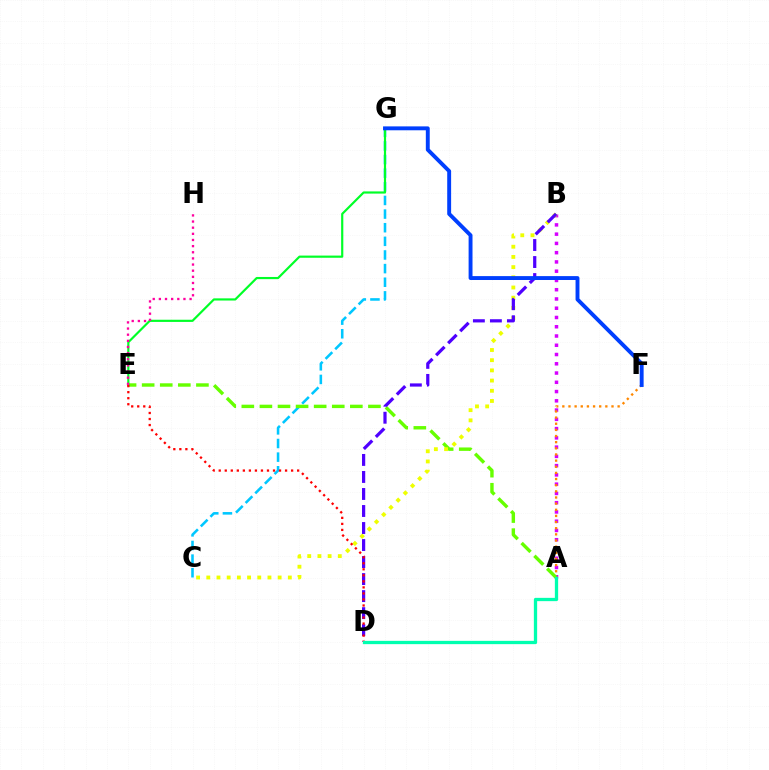{('A', 'B'): [{'color': '#d600ff', 'line_style': 'dotted', 'thickness': 2.52}], ('A', 'F'): [{'color': '#ff8800', 'line_style': 'dotted', 'thickness': 1.67}], ('C', 'G'): [{'color': '#00c7ff', 'line_style': 'dashed', 'thickness': 1.85}], ('A', 'E'): [{'color': '#66ff00', 'line_style': 'dashed', 'thickness': 2.46}], ('B', 'C'): [{'color': '#eeff00', 'line_style': 'dotted', 'thickness': 2.77}], ('E', 'G'): [{'color': '#00ff27', 'line_style': 'solid', 'thickness': 1.57}], ('B', 'D'): [{'color': '#4f00ff', 'line_style': 'dashed', 'thickness': 2.31}], ('D', 'E'): [{'color': '#ff0000', 'line_style': 'dotted', 'thickness': 1.64}], ('F', 'G'): [{'color': '#003fff', 'line_style': 'solid', 'thickness': 2.81}], ('A', 'D'): [{'color': '#00ffaf', 'line_style': 'solid', 'thickness': 2.37}], ('E', 'H'): [{'color': '#ff00a0', 'line_style': 'dotted', 'thickness': 1.67}]}